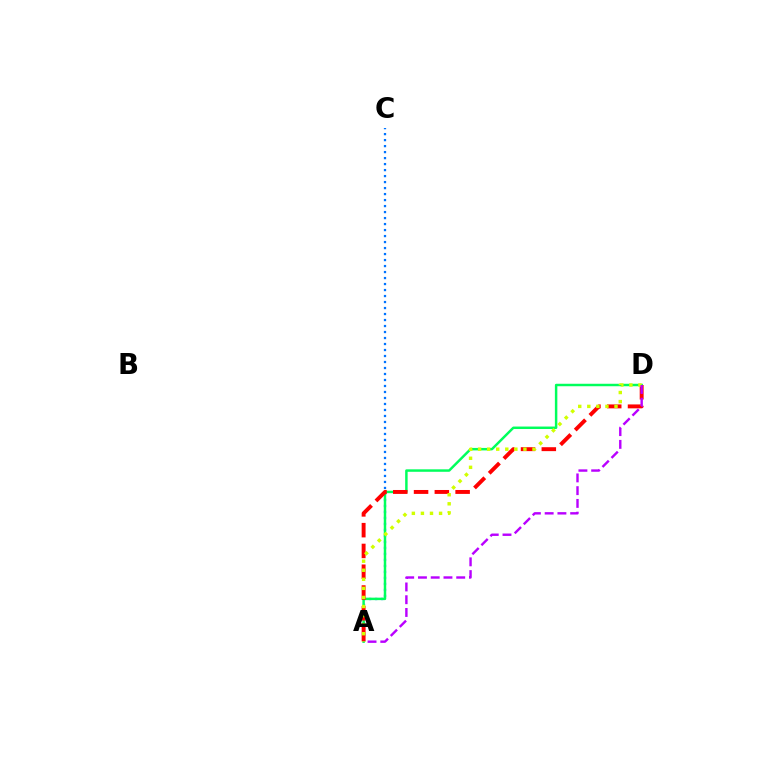{('A', 'C'): [{'color': '#0074ff', 'line_style': 'dotted', 'thickness': 1.63}], ('A', 'D'): [{'color': '#00ff5c', 'line_style': 'solid', 'thickness': 1.78}, {'color': '#ff0000', 'line_style': 'dashed', 'thickness': 2.82}, {'color': '#d1ff00', 'line_style': 'dotted', 'thickness': 2.46}, {'color': '#b900ff', 'line_style': 'dashed', 'thickness': 1.73}]}